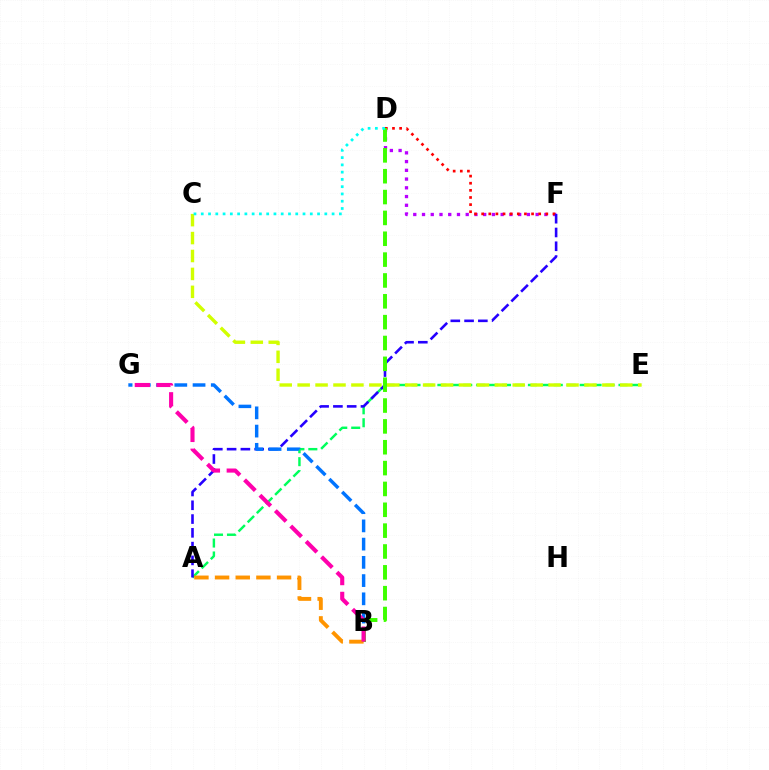{('A', 'E'): [{'color': '#00ff5c', 'line_style': 'dashed', 'thickness': 1.76}], ('D', 'F'): [{'color': '#b900ff', 'line_style': 'dotted', 'thickness': 2.37}, {'color': '#ff0000', 'line_style': 'dotted', 'thickness': 1.94}], ('A', 'F'): [{'color': '#2500ff', 'line_style': 'dashed', 'thickness': 1.87}], ('B', 'G'): [{'color': '#0074ff', 'line_style': 'dashed', 'thickness': 2.48}, {'color': '#ff00ac', 'line_style': 'dashed', 'thickness': 2.96}], ('C', 'E'): [{'color': '#d1ff00', 'line_style': 'dashed', 'thickness': 2.44}], ('B', 'D'): [{'color': '#3dff00', 'line_style': 'dashed', 'thickness': 2.83}], ('A', 'B'): [{'color': '#ff9400', 'line_style': 'dashed', 'thickness': 2.81}], ('C', 'D'): [{'color': '#00fff6', 'line_style': 'dotted', 'thickness': 1.97}]}